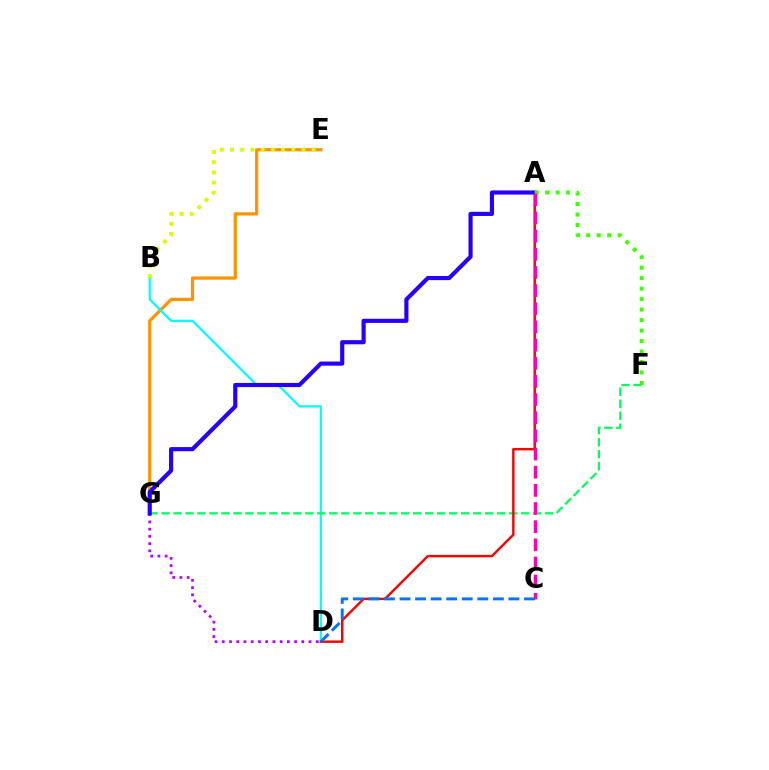{('E', 'G'): [{'color': '#ff9400', 'line_style': 'solid', 'thickness': 2.33}], ('B', 'D'): [{'color': '#00fff6', 'line_style': 'solid', 'thickness': 1.62}], ('F', 'G'): [{'color': '#00ff5c', 'line_style': 'dashed', 'thickness': 1.63}], ('A', 'D'): [{'color': '#ff0000', 'line_style': 'solid', 'thickness': 1.75}], ('D', 'G'): [{'color': '#b900ff', 'line_style': 'dotted', 'thickness': 1.96}], ('A', 'G'): [{'color': '#2500ff', 'line_style': 'solid', 'thickness': 2.99}], ('A', 'F'): [{'color': '#3dff00', 'line_style': 'dotted', 'thickness': 2.85}], ('A', 'C'): [{'color': '#ff00ac', 'line_style': 'dashed', 'thickness': 2.47}], ('B', 'E'): [{'color': '#d1ff00', 'line_style': 'dotted', 'thickness': 2.77}], ('C', 'D'): [{'color': '#0074ff', 'line_style': 'dashed', 'thickness': 2.11}]}